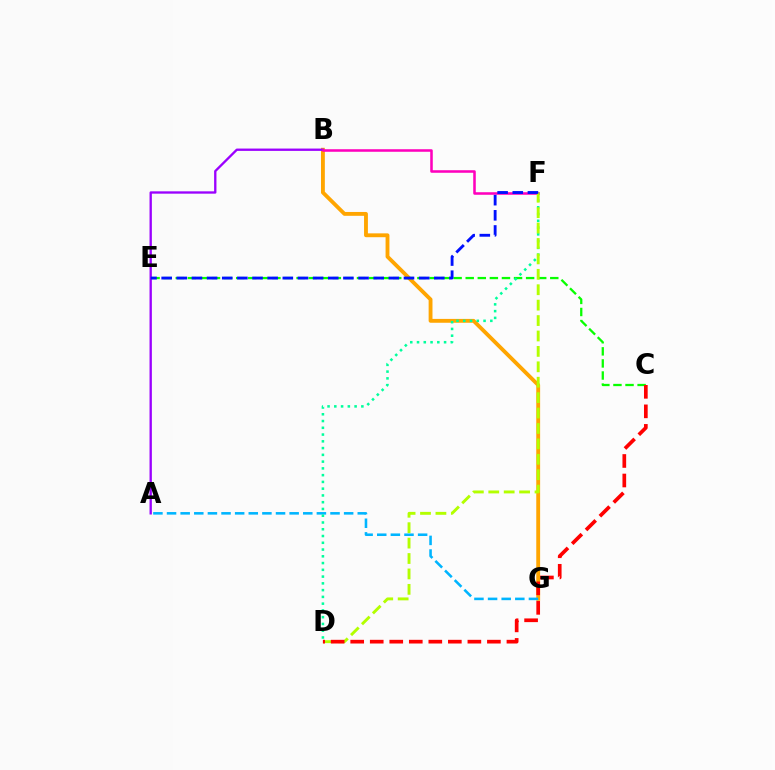{('B', 'G'): [{'color': '#ffa500', 'line_style': 'solid', 'thickness': 2.77}], ('C', 'E'): [{'color': '#08ff00', 'line_style': 'dashed', 'thickness': 1.64}], ('A', 'G'): [{'color': '#00b5ff', 'line_style': 'dashed', 'thickness': 1.85}], ('A', 'B'): [{'color': '#9b00ff', 'line_style': 'solid', 'thickness': 1.68}], ('D', 'F'): [{'color': '#00ff9d', 'line_style': 'dotted', 'thickness': 1.84}, {'color': '#b3ff00', 'line_style': 'dashed', 'thickness': 2.09}], ('B', 'F'): [{'color': '#ff00bd', 'line_style': 'solid', 'thickness': 1.83}], ('C', 'D'): [{'color': '#ff0000', 'line_style': 'dashed', 'thickness': 2.65}], ('E', 'F'): [{'color': '#0010ff', 'line_style': 'dashed', 'thickness': 2.06}]}